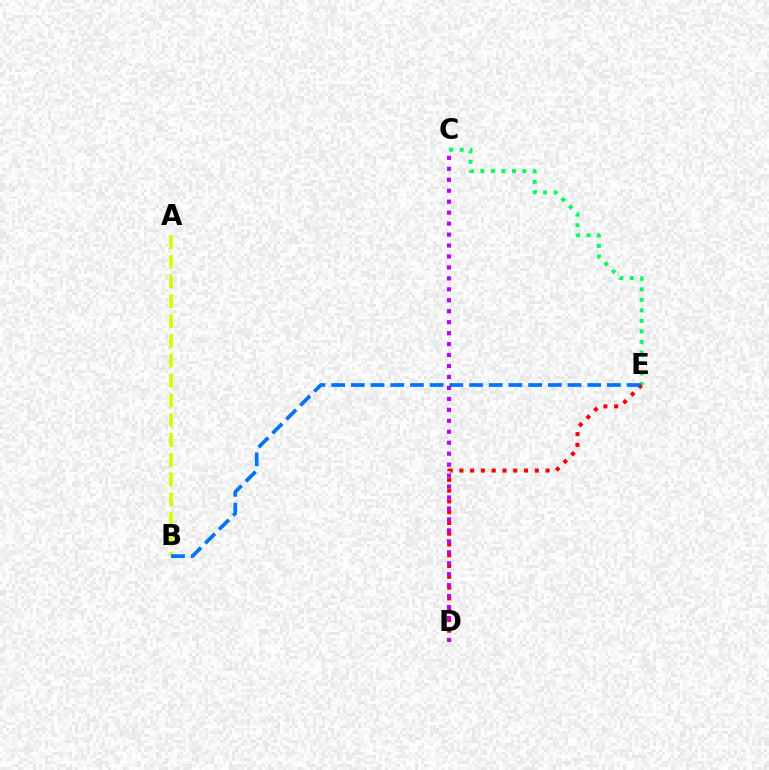{('C', 'E'): [{'color': '#00ff5c', 'line_style': 'dotted', 'thickness': 2.86}], ('D', 'E'): [{'color': '#ff0000', 'line_style': 'dotted', 'thickness': 2.93}], ('A', 'B'): [{'color': '#d1ff00', 'line_style': 'dashed', 'thickness': 2.69}], ('B', 'E'): [{'color': '#0074ff', 'line_style': 'dashed', 'thickness': 2.68}], ('C', 'D'): [{'color': '#b900ff', 'line_style': 'dotted', 'thickness': 2.98}]}